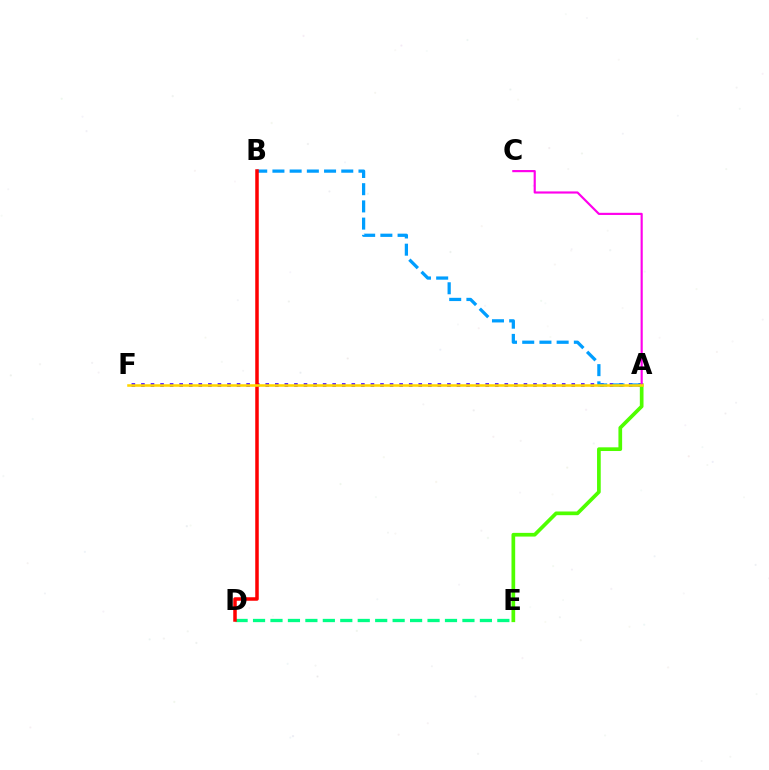{('A', 'F'): [{'color': '#3700ff', 'line_style': 'dotted', 'thickness': 2.6}, {'color': '#ffd500', 'line_style': 'solid', 'thickness': 1.84}], ('A', 'B'): [{'color': '#009eff', 'line_style': 'dashed', 'thickness': 2.34}], ('D', 'E'): [{'color': '#00ff86', 'line_style': 'dashed', 'thickness': 2.37}], ('A', 'E'): [{'color': '#4fff00', 'line_style': 'solid', 'thickness': 2.66}], ('B', 'D'): [{'color': '#ff0000', 'line_style': 'solid', 'thickness': 2.53}], ('A', 'C'): [{'color': '#ff00ed', 'line_style': 'solid', 'thickness': 1.56}]}